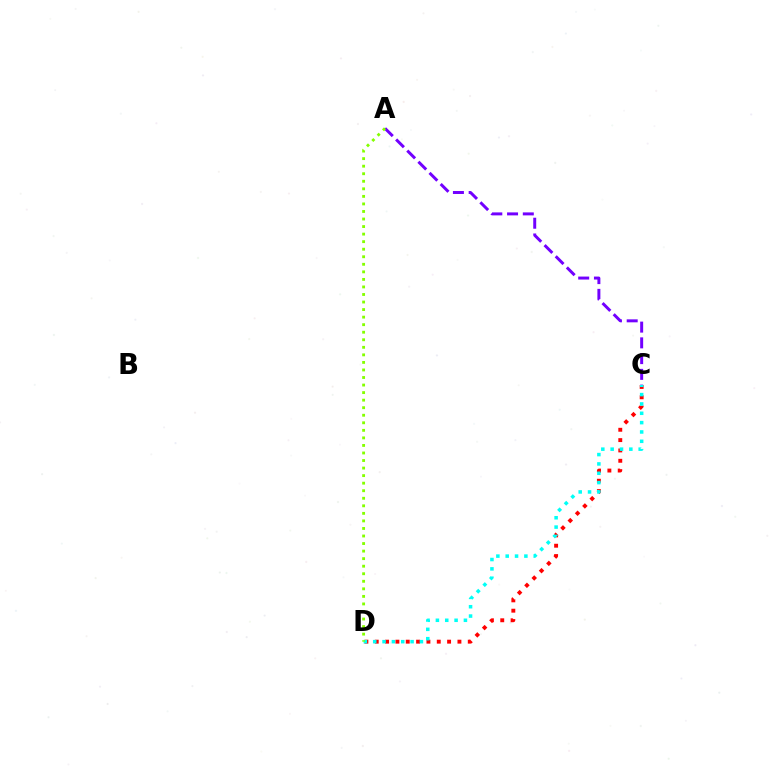{('C', 'D'): [{'color': '#ff0000', 'line_style': 'dotted', 'thickness': 2.81}, {'color': '#00fff6', 'line_style': 'dotted', 'thickness': 2.54}], ('A', 'C'): [{'color': '#7200ff', 'line_style': 'dashed', 'thickness': 2.14}], ('A', 'D'): [{'color': '#84ff00', 'line_style': 'dotted', 'thickness': 2.05}]}